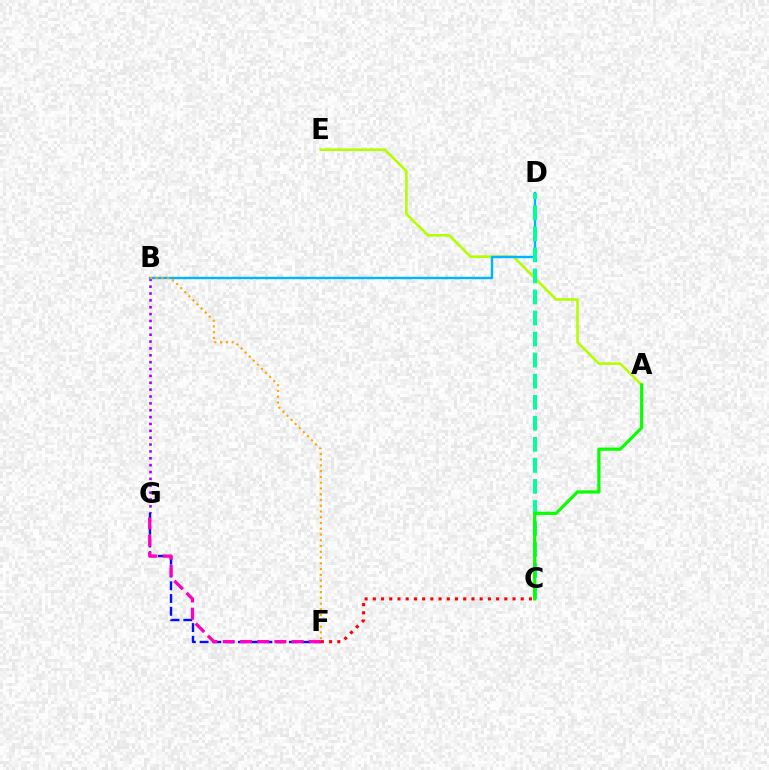{('A', 'E'): [{'color': '#b3ff00', 'line_style': 'solid', 'thickness': 1.87}], ('B', 'D'): [{'color': '#00b5ff', 'line_style': 'solid', 'thickness': 1.73}], ('B', 'G'): [{'color': '#9b00ff', 'line_style': 'dotted', 'thickness': 1.87}], ('C', 'D'): [{'color': '#00ff9d', 'line_style': 'dashed', 'thickness': 2.86}], ('A', 'C'): [{'color': '#08ff00', 'line_style': 'solid', 'thickness': 2.3}], ('F', 'G'): [{'color': '#0010ff', 'line_style': 'dashed', 'thickness': 1.73}, {'color': '#ff00bd', 'line_style': 'dashed', 'thickness': 2.34}], ('C', 'F'): [{'color': '#ff0000', 'line_style': 'dotted', 'thickness': 2.23}], ('B', 'F'): [{'color': '#ffa500', 'line_style': 'dotted', 'thickness': 1.56}]}